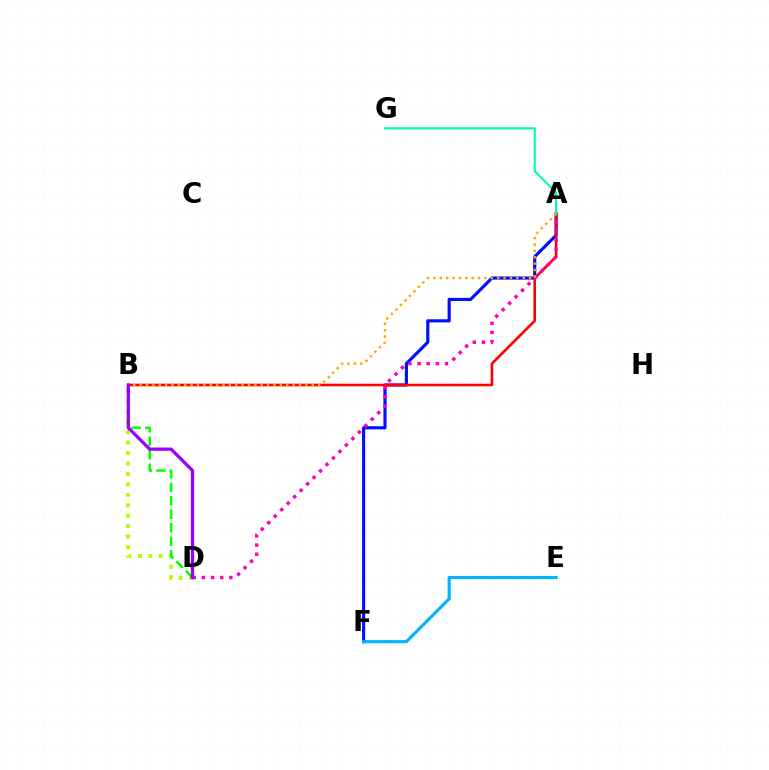{('A', 'F'): [{'color': '#0010ff', 'line_style': 'solid', 'thickness': 2.27}], ('B', 'D'): [{'color': '#b3ff00', 'line_style': 'dotted', 'thickness': 2.84}, {'color': '#08ff00', 'line_style': 'dashed', 'thickness': 1.83}, {'color': '#9b00ff', 'line_style': 'solid', 'thickness': 2.36}], ('E', 'F'): [{'color': '#00b5ff', 'line_style': 'solid', 'thickness': 2.27}], ('A', 'B'): [{'color': '#ff0000', 'line_style': 'solid', 'thickness': 1.88}, {'color': '#ffa500', 'line_style': 'dotted', 'thickness': 1.73}], ('A', 'D'): [{'color': '#ff00bd', 'line_style': 'dotted', 'thickness': 2.49}], ('A', 'G'): [{'color': '#00ff9d', 'line_style': 'solid', 'thickness': 1.52}]}